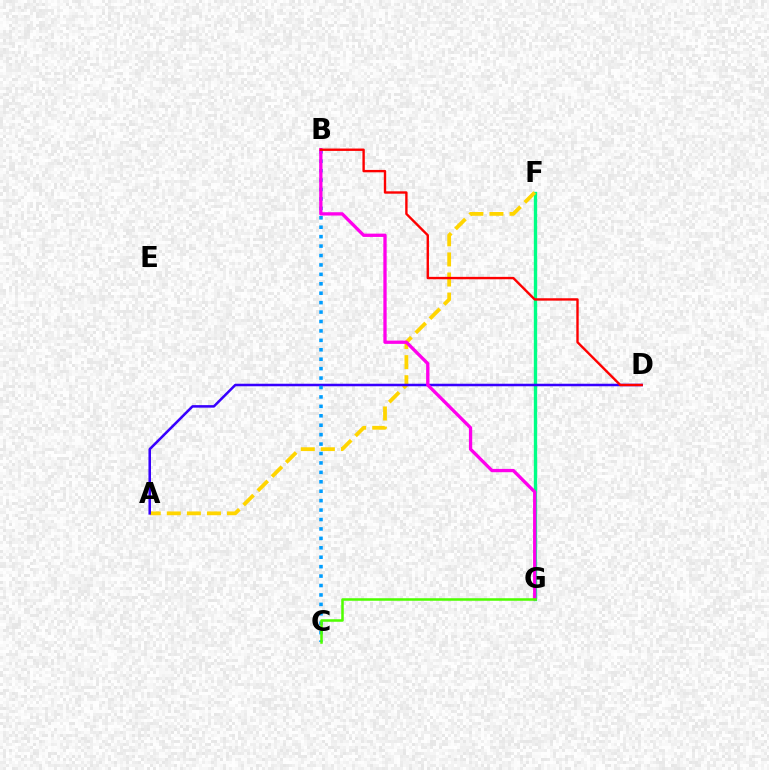{('F', 'G'): [{'color': '#00ff86', 'line_style': 'solid', 'thickness': 2.41}], ('A', 'F'): [{'color': '#ffd500', 'line_style': 'dashed', 'thickness': 2.73}], ('A', 'D'): [{'color': '#3700ff', 'line_style': 'solid', 'thickness': 1.82}], ('B', 'C'): [{'color': '#009eff', 'line_style': 'dotted', 'thickness': 2.56}], ('B', 'G'): [{'color': '#ff00ed', 'line_style': 'solid', 'thickness': 2.38}], ('C', 'G'): [{'color': '#4fff00', 'line_style': 'solid', 'thickness': 1.83}], ('B', 'D'): [{'color': '#ff0000', 'line_style': 'solid', 'thickness': 1.71}]}